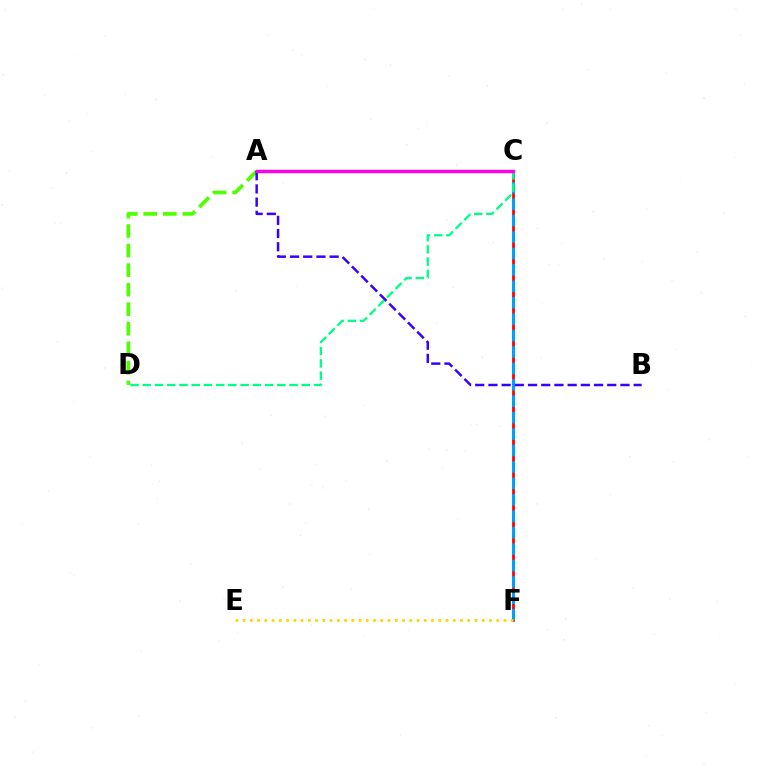{('C', 'F'): [{'color': '#ff0000', 'line_style': 'solid', 'thickness': 1.98}, {'color': '#009eff', 'line_style': 'dashed', 'thickness': 2.23}], ('A', 'D'): [{'color': '#4fff00', 'line_style': 'dashed', 'thickness': 2.66}], ('C', 'D'): [{'color': '#00ff86', 'line_style': 'dashed', 'thickness': 1.66}], ('A', 'B'): [{'color': '#3700ff', 'line_style': 'dashed', 'thickness': 1.79}], ('A', 'C'): [{'color': '#ff00ed', 'line_style': 'solid', 'thickness': 2.44}], ('E', 'F'): [{'color': '#ffd500', 'line_style': 'dotted', 'thickness': 1.97}]}